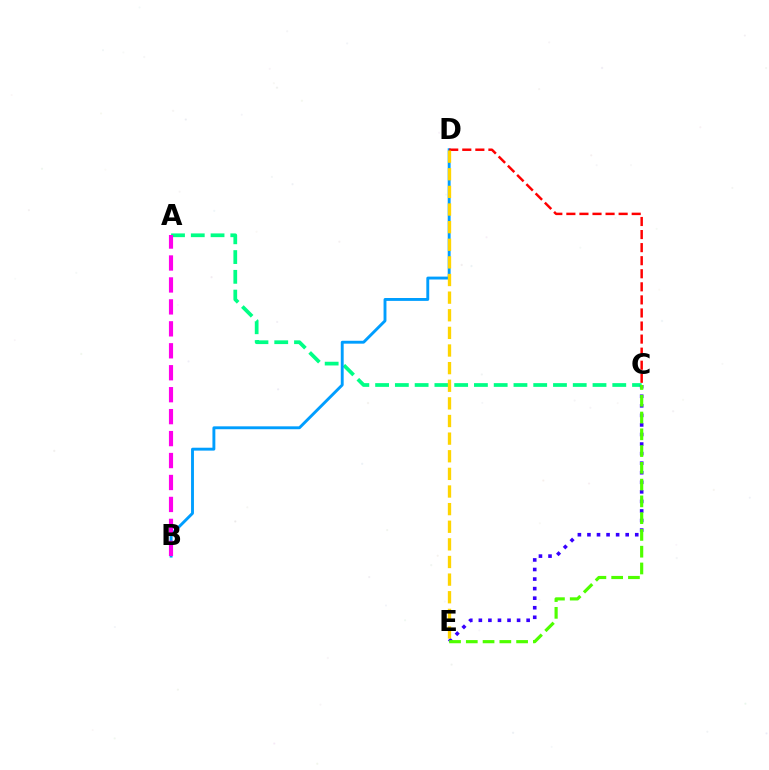{('A', 'C'): [{'color': '#00ff86', 'line_style': 'dashed', 'thickness': 2.68}], ('C', 'E'): [{'color': '#3700ff', 'line_style': 'dotted', 'thickness': 2.6}, {'color': '#4fff00', 'line_style': 'dashed', 'thickness': 2.28}], ('B', 'D'): [{'color': '#009eff', 'line_style': 'solid', 'thickness': 2.08}], ('C', 'D'): [{'color': '#ff0000', 'line_style': 'dashed', 'thickness': 1.78}], ('D', 'E'): [{'color': '#ffd500', 'line_style': 'dashed', 'thickness': 2.39}], ('A', 'B'): [{'color': '#ff00ed', 'line_style': 'dashed', 'thickness': 2.98}]}